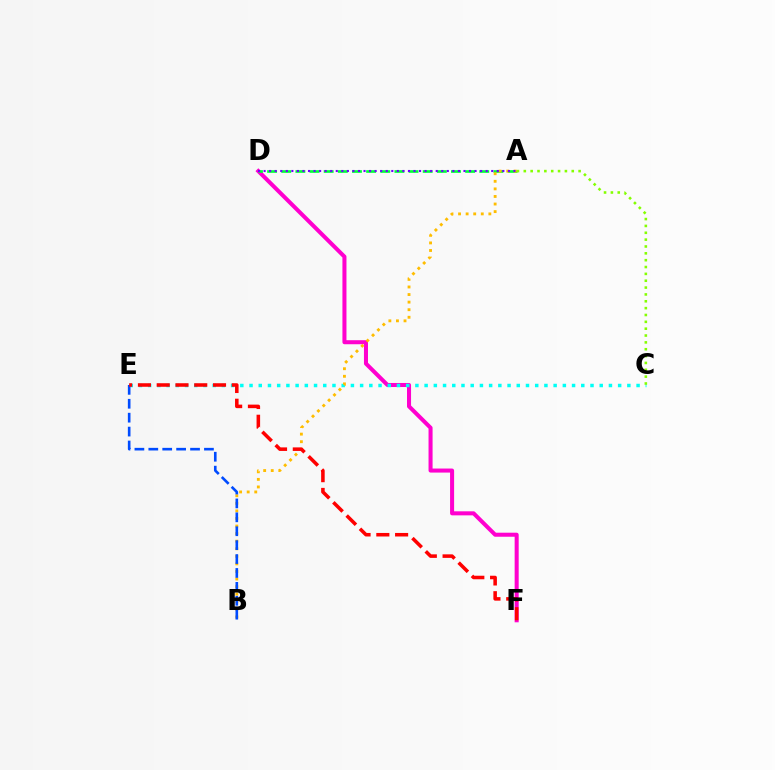{('D', 'F'): [{'color': '#ff00cf', 'line_style': 'solid', 'thickness': 2.91}], ('A', 'D'): [{'color': '#00ff39', 'line_style': 'dashed', 'thickness': 1.92}, {'color': '#7200ff', 'line_style': 'dotted', 'thickness': 1.51}], ('C', 'E'): [{'color': '#00fff6', 'line_style': 'dotted', 'thickness': 2.5}], ('A', 'C'): [{'color': '#84ff00', 'line_style': 'dotted', 'thickness': 1.86}], ('A', 'B'): [{'color': '#ffbd00', 'line_style': 'dotted', 'thickness': 2.06}], ('B', 'E'): [{'color': '#004bff', 'line_style': 'dashed', 'thickness': 1.89}], ('E', 'F'): [{'color': '#ff0000', 'line_style': 'dashed', 'thickness': 2.55}]}